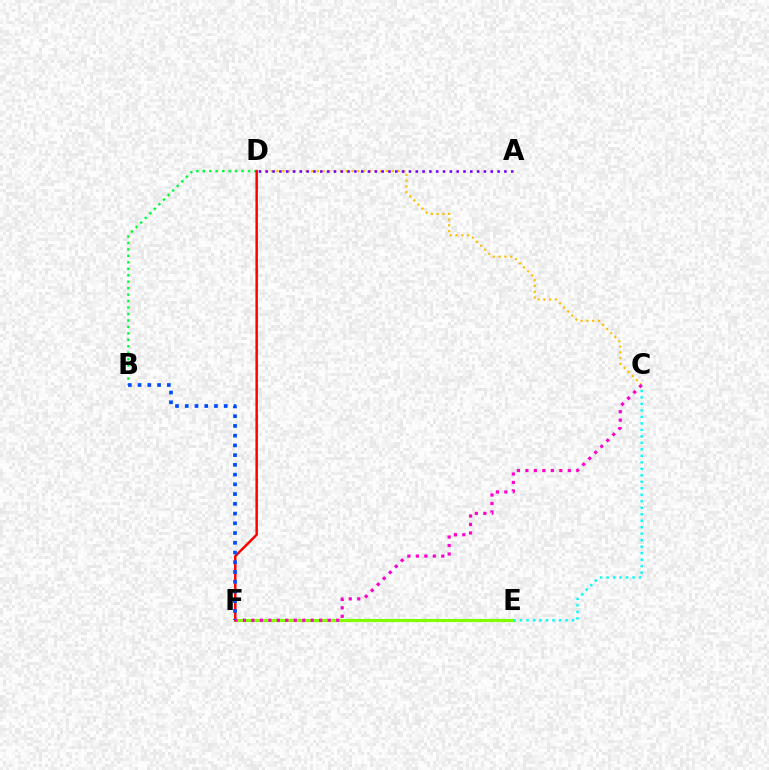{('E', 'F'): [{'color': '#84ff00', 'line_style': 'solid', 'thickness': 2.32}], ('B', 'D'): [{'color': '#00ff39', 'line_style': 'dotted', 'thickness': 1.75}], ('C', 'E'): [{'color': '#00fff6', 'line_style': 'dotted', 'thickness': 1.76}], ('D', 'F'): [{'color': '#ff0000', 'line_style': 'solid', 'thickness': 1.78}], ('C', 'D'): [{'color': '#ffbd00', 'line_style': 'dotted', 'thickness': 1.57}], ('B', 'F'): [{'color': '#004bff', 'line_style': 'dotted', 'thickness': 2.65}], ('C', 'F'): [{'color': '#ff00cf', 'line_style': 'dotted', 'thickness': 2.3}], ('A', 'D'): [{'color': '#7200ff', 'line_style': 'dotted', 'thickness': 1.85}]}